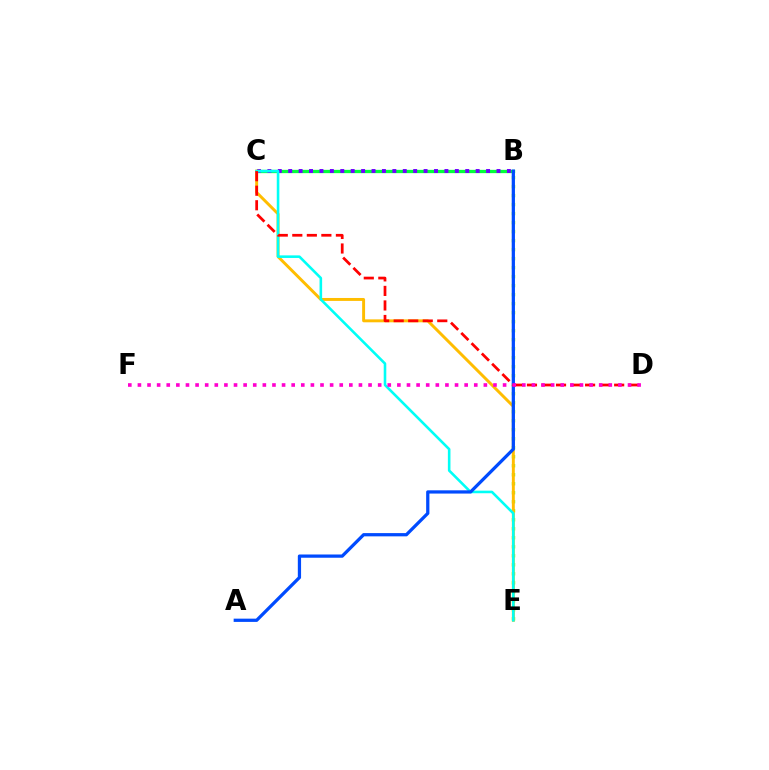{('B', 'E'): [{'color': '#84ff00', 'line_style': 'dotted', 'thickness': 2.45}], ('B', 'C'): [{'color': '#00ff39', 'line_style': 'solid', 'thickness': 2.37}, {'color': '#7200ff', 'line_style': 'dotted', 'thickness': 2.83}], ('C', 'E'): [{'color': '#ffbd00', 'line_style': 'solid', 'thickness': 2.11}, {'color': '#00fff6', 'line_style': 'solid', 'thickness': 1.87}], ('A', 'B'): [{'color': '#004bff', 'line_style': 'solid', 'thickness': 2.34}], ('C', 'D'): [{'color': '#ff0000', 'line_style': 'dashed', 'thickness': 1.97}], ('D', 'F'): [{'color': '#ff00cf', 'line_style': 'dotted', 'thickness': 2.61}]}